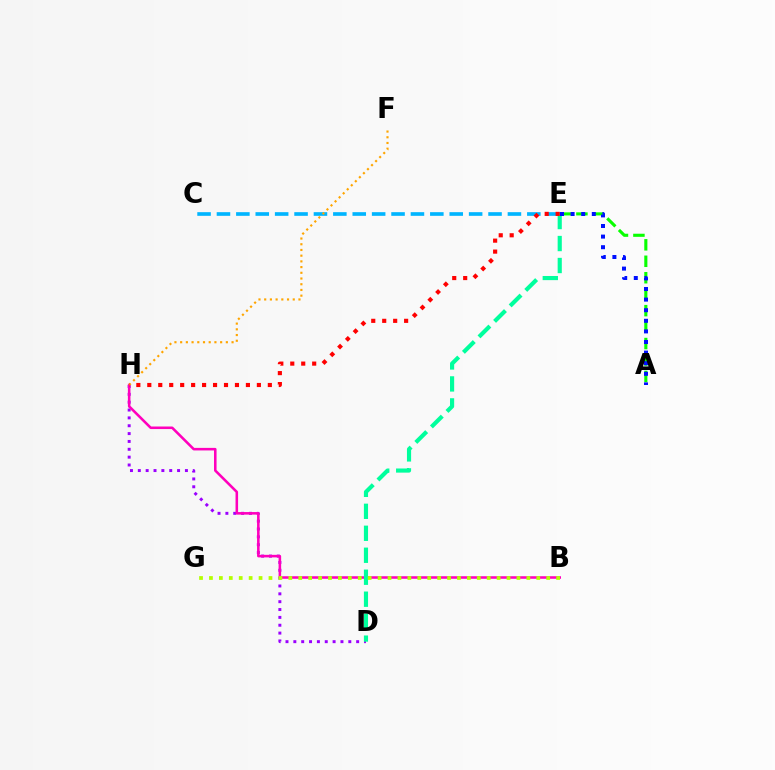{('D', 'H'): [{'color': '#9b00ff', 'line_style': 'dotted', 'thickness': 2.13}], ('A', 'E'): [{'color': '#08ff00', 'line_style': 'dashed', 'thickness': 2.24}, {'color': '#0010ff', 'line_style': 'dotted', 'thickness': 2.88}], ('B', 'H'): [{'color': '#ff00bd', 'line_style': 'solid', 'thickness': 1.84}], ('D', 'E'): [{'color': '#00ff9d', 'line_style': 'dashed', 'thickness': 2.98}], ('C', 'E'): [{'color': '#00b5ff', 'line_style': 'dashed', 'thickness': 2.64}], ('F', 'H'): [{'color': '#ffa500', 'line_style': 'dotted', 'thickness': 1.55}], ('B', 'G'): [{'color': '#b3ff00', 'line_style': 'dotted', 'thickness': 2.7}], ('E', 'H'): [{'color': '#ff0000', 'line_style': 'dotted', 'thickness': 2.98}]}